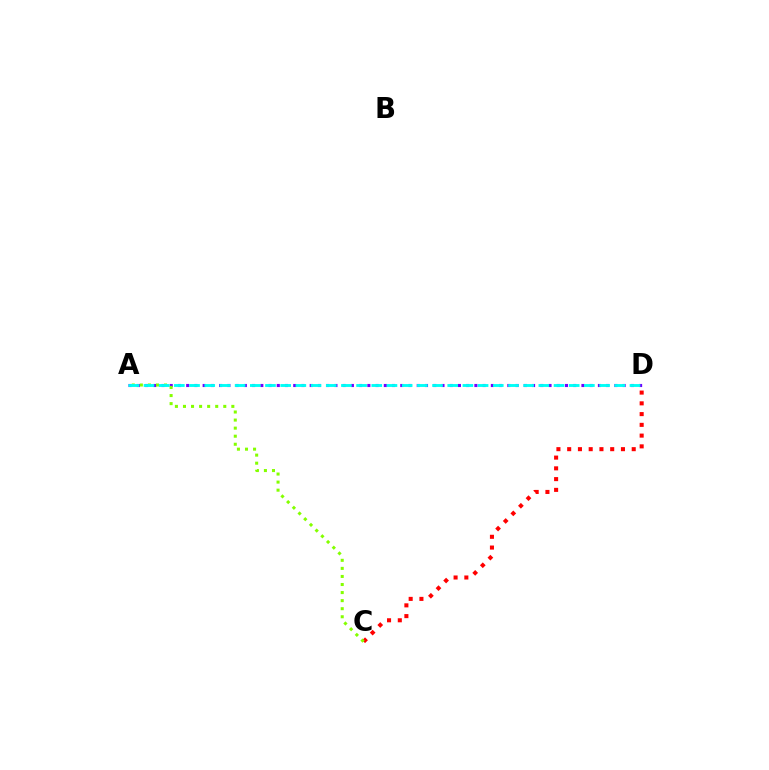{('C', 'D'): [{'color': '#ff0000', 'line_style': 'dotted', 'thickness': 2.92}], ('A', 'D'): [{'color': '#7200ff', 'line_style': 'dotted', 'thickness': 2.24}, {'color': '#00fff6', 'line_style': 'dashed', 'thickness': 2.06}], ('A', 'C'): [{'color': '#84ff00', 'line_style': 'dotted', 'thickness': 2.19}]}